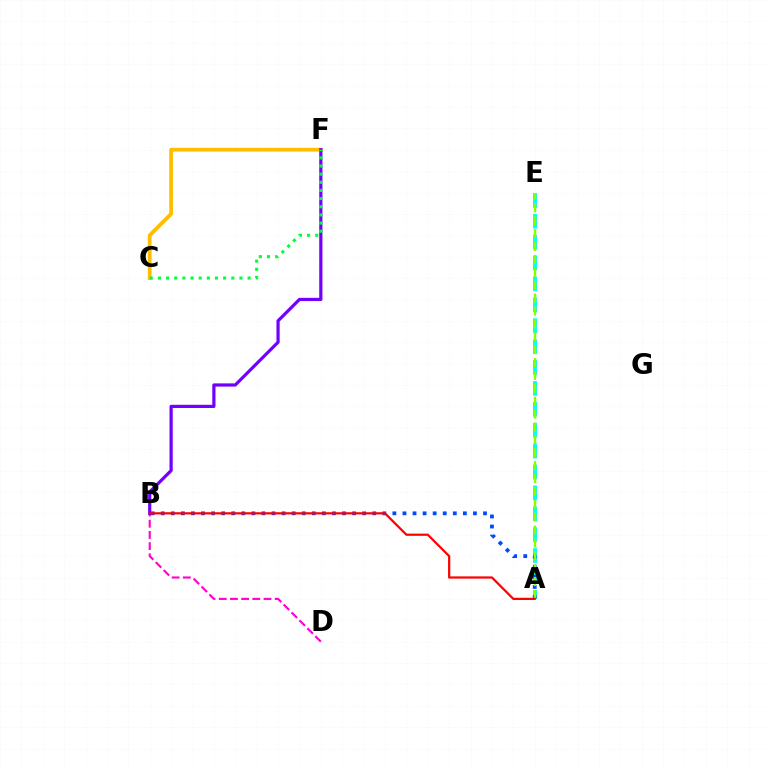{('A', 'E'): [{'color': '#00fff6', 'line_style': 'dashed', 'thickness': 2.84}, {'color': '#84ff00', 'line_style': 'dashed', 'thickness': 1.75}], ('B', 'D'): [{'color': '#ff00cf', 'line_style': 'dashed', 'thickness': 1.52}], ('A', 'B'): [{'color': '#004bff', 'line_style': 'dotted', 'thickness': 2.74}, {'color': '#ff0000', 'line_style': 'solid', 'thickness': 1.59}], ('C', 'F'): [{'color': '#ffbd00', 'line_style': 'solid', 'thickness': 2.7}, {'color': '#00ff39', 'line_style': 'dotted', 'thickness': 2.22}], ('B', 'F'): [{'color': '#7200ff', 'line_style': 'solid', 'thickness': 2.31}]}